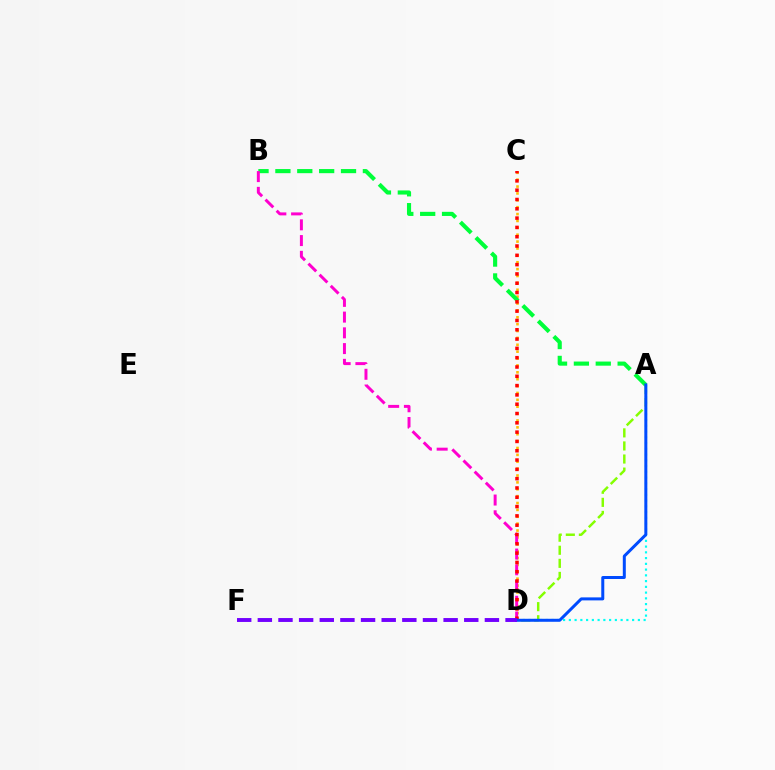{('C', 'D'): [{'color': '#ffbd00', 'line_style': 'dotted', 'thickness': 1.87}, {'color': '#ff0000', 'line_style': 'dotted', 'thickness': 2.53}], ('A', 'B'): [{'color': '#00ff39', 'line_style': 'dashed', 'thickness': 2.97}], ('A', 'D'): [{'color': '#84ff00', 'line_style': 'dashed', 'thickness': 1.78}, {'color': '#00fff6', 'line_style': 'dotted', 'thickness': 1.56}, {'color': '#004bff', 'line_style': 'solid', 'thickness': 2.16}], ('B', 'D'): [{'color': '#ff00cf', 'line_style': 'dashed', 'thickness': 2.14}], ('D', 'F'): [{'color': '#7200ff', 'line_style': 'dashed', 'thickness': 2.8}]}